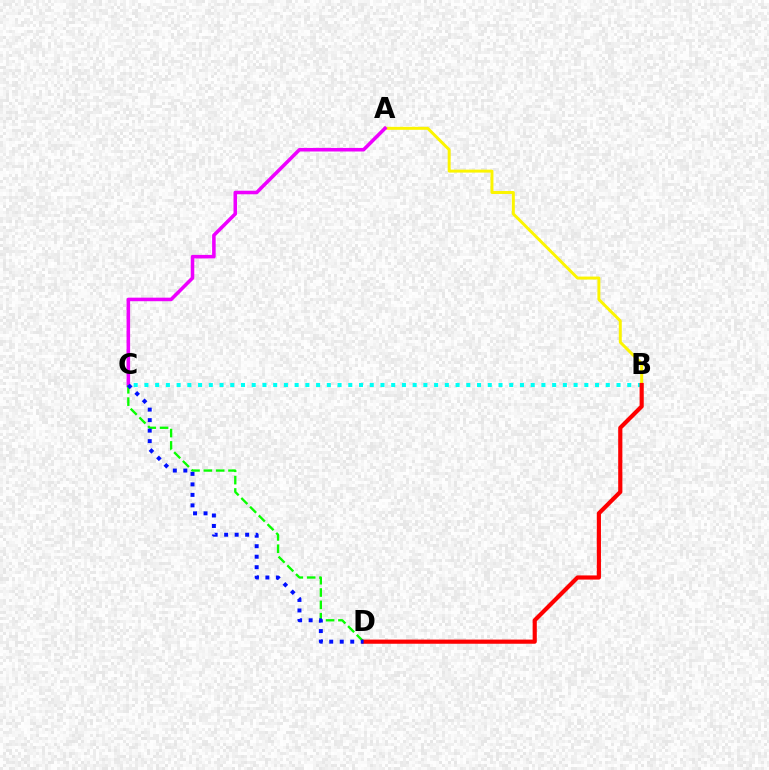{('B', 'C'): [{'color': '#00fff6', 'line_style': 'dotted', 'thickness': 2.92}], ('A', 'B'): [{'color': '#fcf500', 'line_style': 'solid', 'thickness': 2.14}], ('A', 'C'): [{'color': '#ee00ff', 'line_style': 'solid', 'thickness': 2.56}], ('C', 'D'): [{'color': '#08ff00', 'line_style': 'dashed', 'thickness': 1.68}, {'color': '#0010ff', 'line_style': 'dotted', 'thickness': 2.85}], ('B', 'D'): [{'color': '#ff0000', 'line_style': 'solid', 'thickness': 2.99}]}